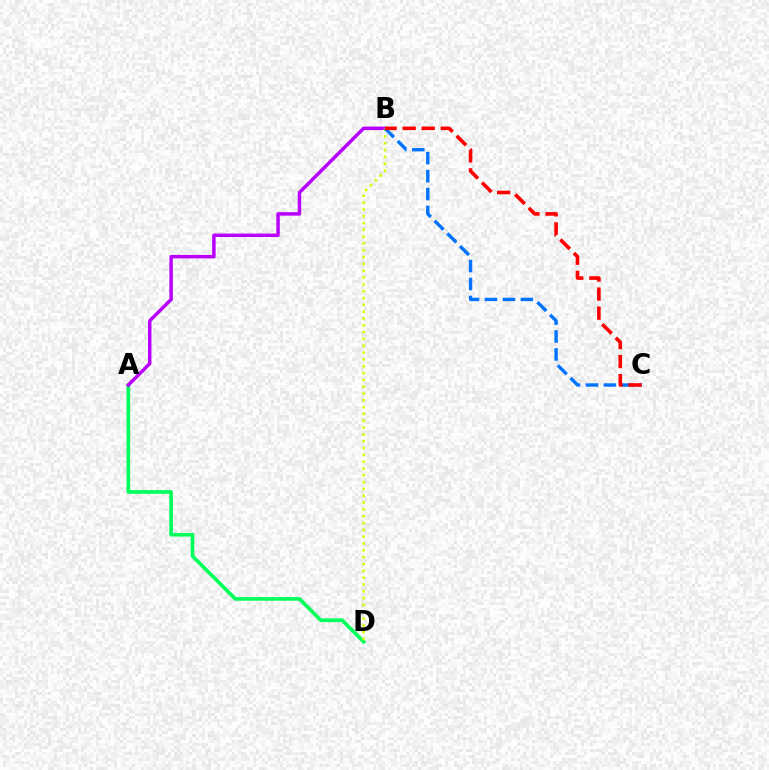{('A', 'D'): [{'color': '#00ff5c', 'line_style': 'solid', 'thickness': 2.65}], ('A', 'B'): [{'color': '#b900ff', 'line_style': 'solid', 'thickness': 2.5}], ('B', 'D'): [{'color': '#d1ff00', 'line_style': 'dotted', 'thickness': 1.85}], ('B', 'C'): [{'color': '#0074ff', 'line_style': 'dashed', 'thickness': 2.44}, {'color': '#ff0000', 'line_style': 'dashed', 'thickness': 2.59}]}